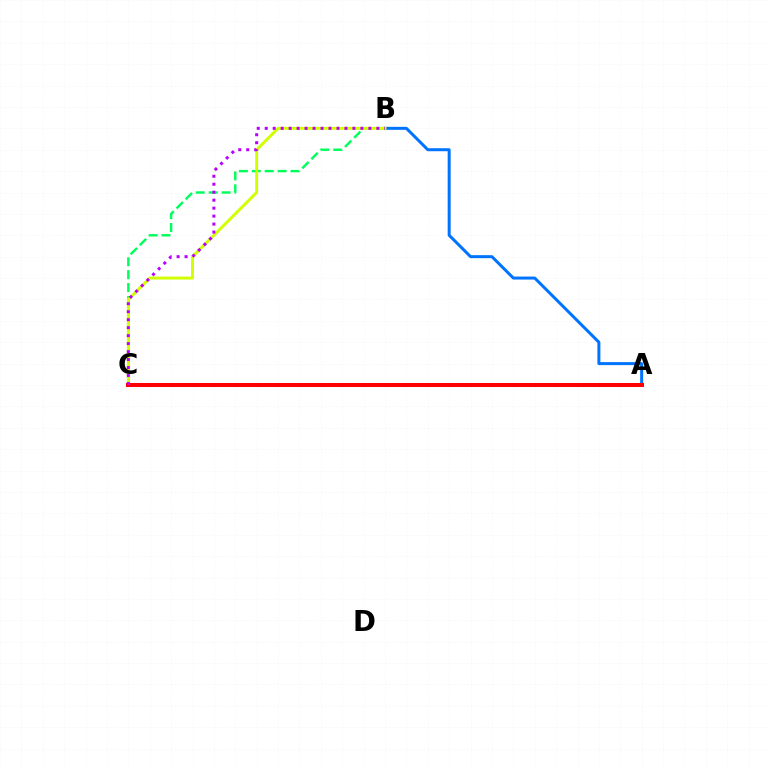{('B', 'C'): [{'color': '#00ff5c', 'line_style': 'dashed', 'thickness': 1.75}, {'color': '#d1ff00', 'line_style': 'solid', 'thickness': 2.11}, {'color': '#b900ff', 'line_style': 'dotted', 'thickness': 2.17}], ('A', 'B'): [{'color': '#0074ff', 'line_style': 'solid', 'thickness': 2.16}], ('A', 'C'): [{'color': '#ff0000', 'line_style': 'solid', 'thickness': 2.89}]}